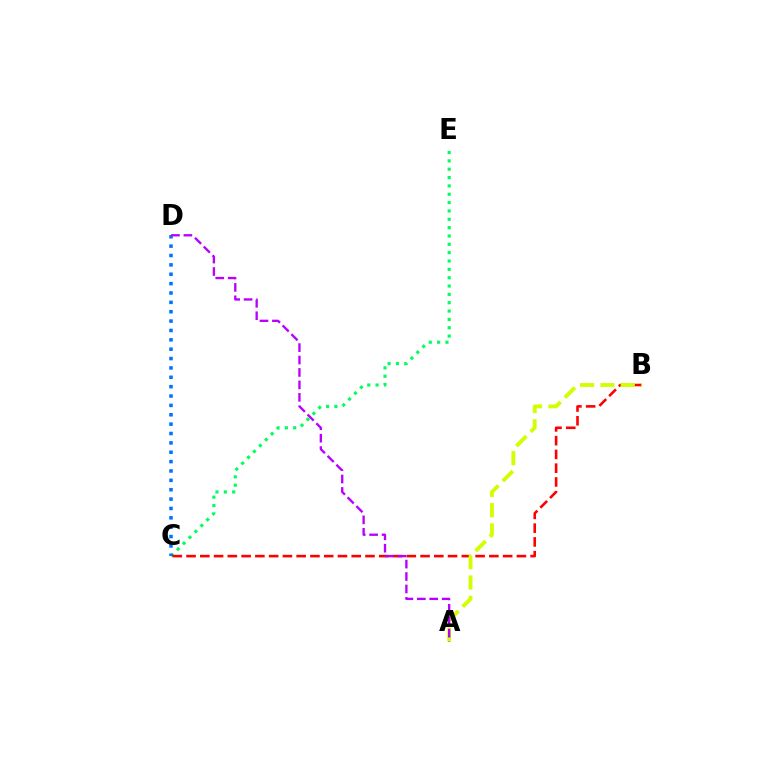{('C', 'E'): [{'color': '#00ff5c', 'line_style': 'dotted', 'thickness': 2.27}], ('C', 'D'): [{'color': '#0074ff', 'line_style': 'dotted', 'thickness': 2.55}], ('B', 'C'): [{'color': '#ff0000', 'line_style': 'dashed', 'thickness': 1.87}], ('A', 'B'): [{'color': '#d1ff00', 'line_style': 'dashed', 'thickness': 2.76}], ('A', 'D'): [{'color': '#b900ff', 'line_style': 'dashed', 'thickness': 1.69}]}